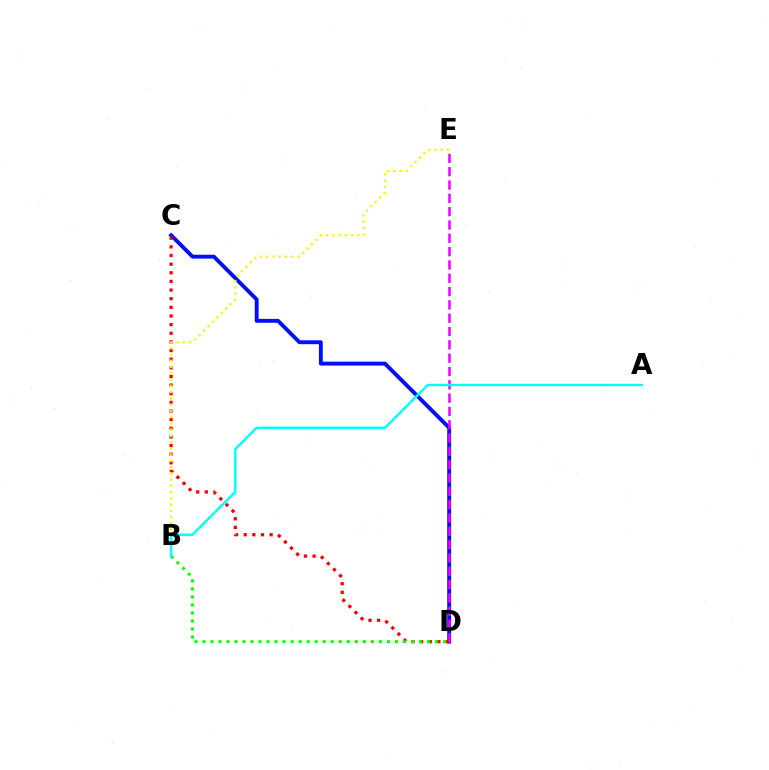{('C', 'D'): [{'color': '#0010ff', 'line_style': 'solid', 'thickness': 2.81}, {'color': '#ff0000', 'line_style': 'dotted', 'thickness': 2.35}], ('B', 'D'): [{'color': '#08ff00', 'line_style': 'dotted', 'thickness': 2.18}], ('B', 'E'): [{'color': '#fcf500', 'line_style': 'dotted', 'thickness': 1.7}], ('D', 'E'): [{'color': '#ee00ff', 'line_style': 'dashed', 'thickness': 1.81}], ('A', 'B'): [{'color': '#00fff6', 'line_style': 'solid', 'thickness': 1.75}]}